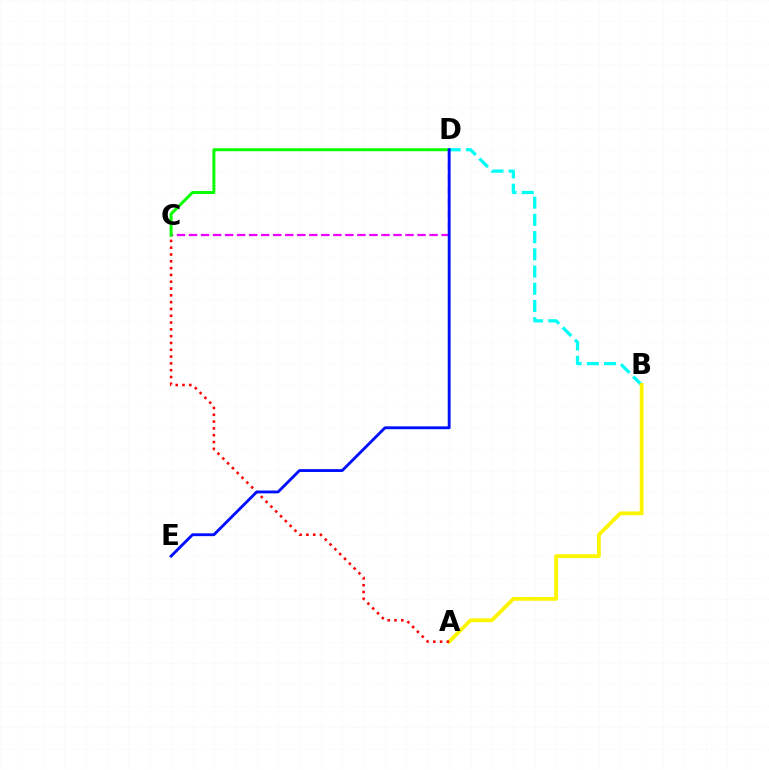{('C', 'D'): [{'color': '#ee00ff', 'line_style': 'dashed', 'thickness': 1.63}, {'color': '#08ff00', 'line_style': 'solid', 'thickness': 2.13}], ('B', 'D'): [{'color': '#00fff6', 'line_style': 'dashed', 'thickness': 2.34}], ('A', 'B'): [{'color': '#fcf500', 'line_style': 'solid', 'thickness': 2.73}], ('A', 'C'): [{'color': '#ff0000', 'line_style': 'dotted', 'thickness': 1.85}], ('D', 'E'): [{'color': '#0010ff', 'line_style': 'solid', 'thickness': 2.06}]}